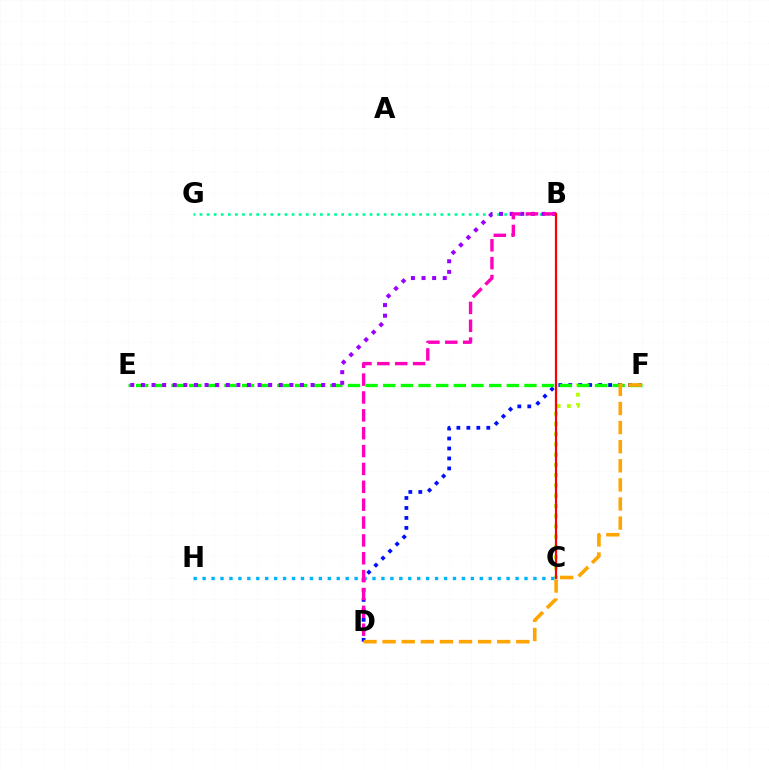{('B', 'G'): [{'color': '#00ff9d', 'line_style': 'dotted', 'thickness': 1.92}], ('C', 'F'): [{'color': '#b3ff00', 'line_style': 'dotted', 'thickness': 2.78}], ('D', 'F'): [{'color': '#0010ff', 'line_style': 'dotted', 'thickness': 2.71}, {'color': '#ffa500', 'line_style': 'dashed', 'thickness': 2.59}], ('E', 'F'): [{'color': '#08ff00', 'line_style': 'dashed', 'thickness': 2.4}], ('C', 'H'): [{'color': '#00b5ff', 'line_style': 'dotted', 'thickness': 2.43}], ('B', 'E'): [{'color': '#9b00ff', 'line_style': 'dotted', 'thickness': 2.88}], ('B', 'D'): [{'color': '#ff00bd', 'line_style': 'dashed', 'thickness': 2.43}], ('B', 'C'): [{'color': '#ff0000', 'line_style': 'solid', 'thickness': 1.61}]}